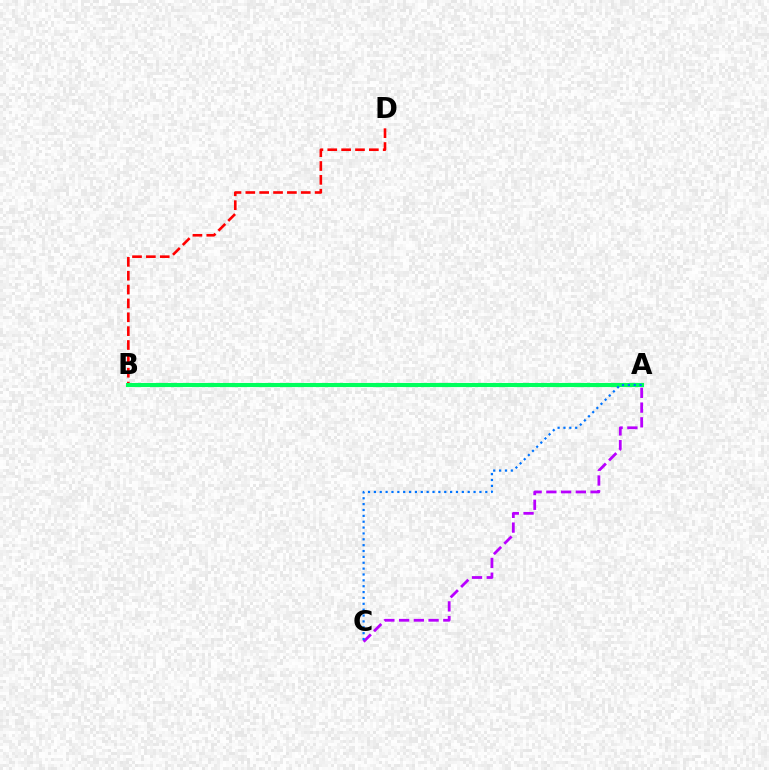{('B', 'D'): [{'color': '#ff0000', 'line_style': 'dashed', 'thickness': 1.88}], ('A', 'B'): [{'color': '#d1ff00', 'line_style': 'solid', 'thickness': 1.96}, {'color': '#00ff5c', 'line_style': 'solid', 'thickness': 2.95}], ('A', 'C'): [{'color': '#b900ff', 'line_style': 'dashed', 'thickness': 2.0}, {'color': '#0074ff', 'line_style': 'dotted', 'thickness': 1.59}]}